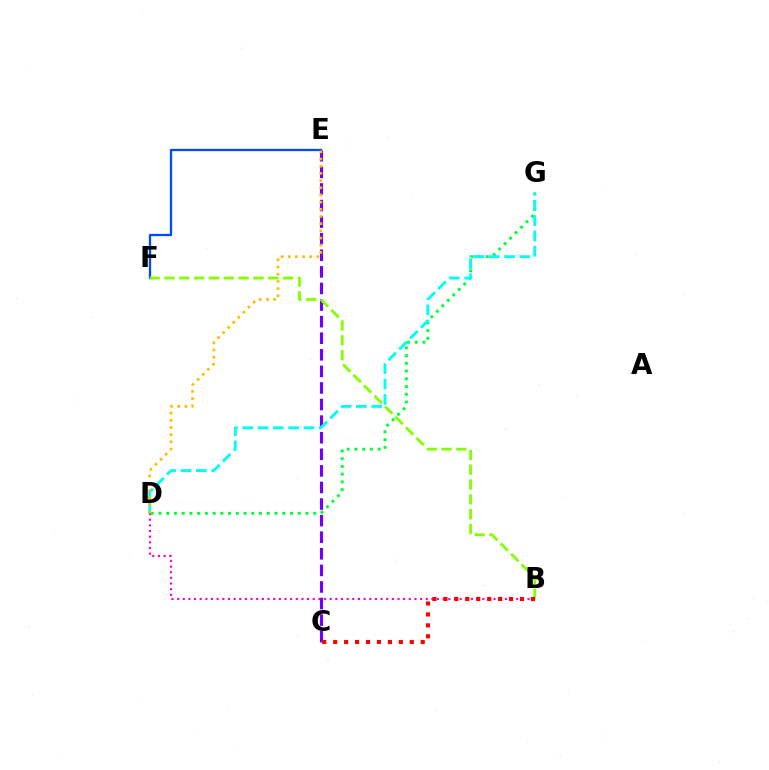{('E', 'F'): [{'color': '#004bff', 'line_style': 'solid', 'thickness': 1.66}], ('C', 'E'): [{'color': '#7200ff', 'line_style': 'dashed', 'thickness': 2.25}], ('B', 'D'): [{'color': '#ff00cf', 'line_style': 'dotted', 'thickness': 1.54}], ('B', 'F'): [{'color': '#84ff00', 'line_style': 'dashed', 'thickness': 2.01}], ('D', 'G'): [{'color': '#00ff39', 'line_style': 'dotted', 'thickness': 2.1}, {'color': '#00fff6', 'line_style': 'dashed', 'thickness': 2.08}], ('D', 'E'): [{'color': '#ffbd00', 'line_style': 'dotted', 'thickness': 1.95}], ('B', 'C'): [{'color': '#ff0000', 'line_style': 'dotted', 'thickness': 2.97}]}